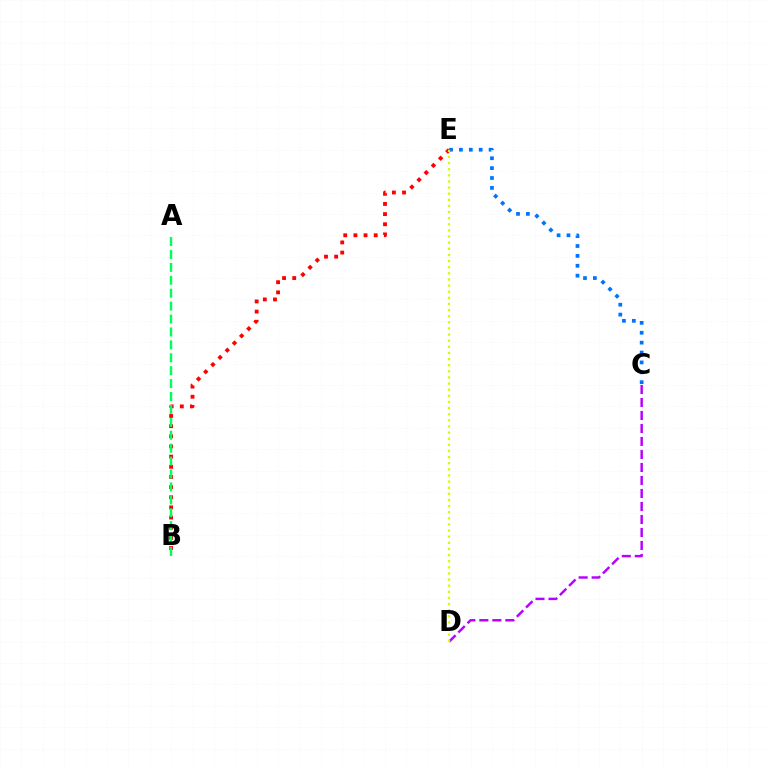{('C', 'E'): [{'color': '#0074ff', 'line_style': 'dotted', 'thickness': 2.69}], ('B', 'E'): [{'color': '#ff0000', 'line_style': 'dotted', 'thickness': 2.76}], ('C', 'D'): [{'color': '#b900ff', 'line_style': 'dashed', 'thickness': 1.77}], ('D', 'E'): [{'color': '#d1ff00', 'line_style': 'dotted', 'thickness': 1.66}], ('A', 'B'): [{'color': '#00ff5c', 'line_style': 'dashed', 'thickness': 1.75}]}